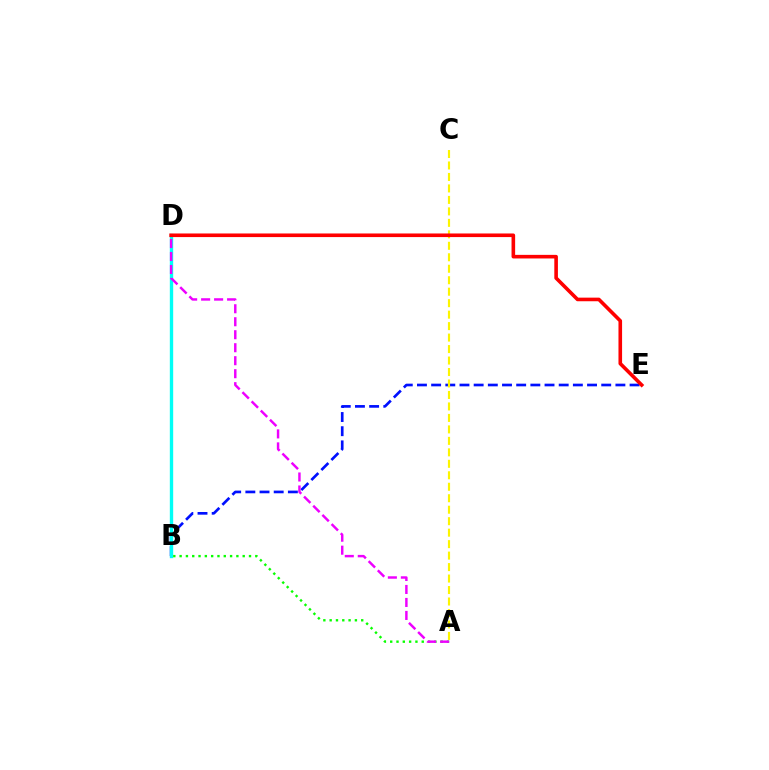{('B', 'E'): [{'color': '#0010ff', 'line_style': 'dashed', 'thickness': 1.93}], ('B', 'D'): [{'color': '#00fff6', 'line_style': 'solid', 'thickness': 2.42}], ('A', 'C'): [{'color': '#fcf500', 'line_style': 'dashed', 'thickness': 1.56}], ('D', 'E'): [{'color': '#ff0000', 'line_style': 'solid', 'thickness': 2.6}], ('A', 'B'): [{'color': '#08ff00', 'line_style': 'dotted', 'thickness': 1.71}], ('A', 'D'): [{'color': '#ee00ff', 'line_style': 'dashed', 'thickness': 1.76}]}